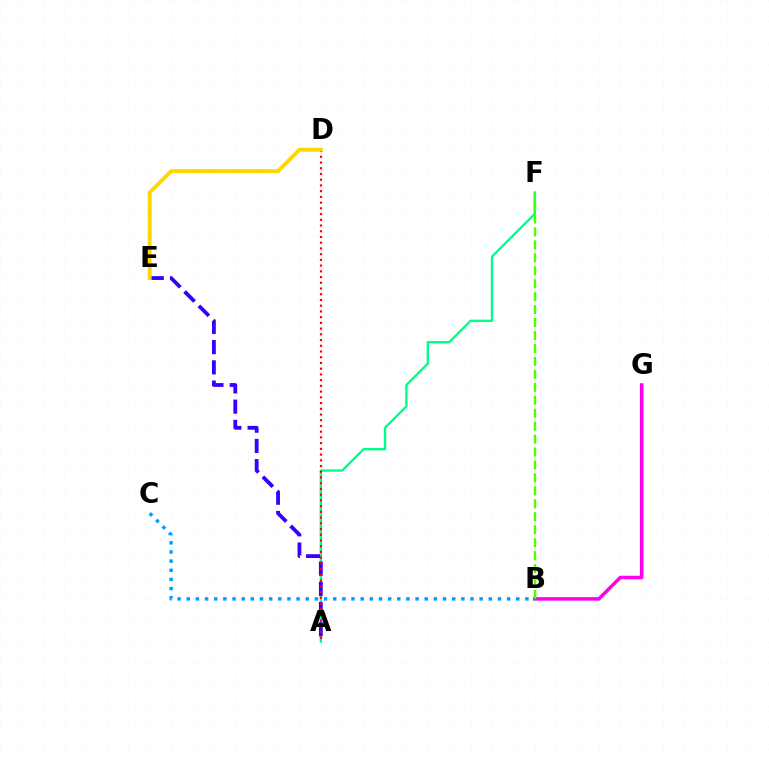{('A', 'F'): [{'color': '#00ff86', 'line_style': 'solid', 'thickness': 1.69}], ('B', 'G'): [{'color': '#ff00ed', 'line_style': 'solid', 'thickness': 2.54}], ('B', 'F'): [{'color': '#4fff00', 'line_style': 'dashed', 'thickness': 1.76}], ('A', 'E'): [{'color': '#3700ff', 'line_style': 'dashed', 'thickness': 2.75}], ('B', 'C'): [{'color': '#009eff', 'line_style': 'dotted', 'thickness': 2.49}], ('A', 'D'): [{'color': '#ff0000', 'line_style': 'dotted', 'thickness': 1.56}], ('D', 'E'): [{'color': '#ffd500', 'line_style': 'solid', 'thickness': 2.77}]}